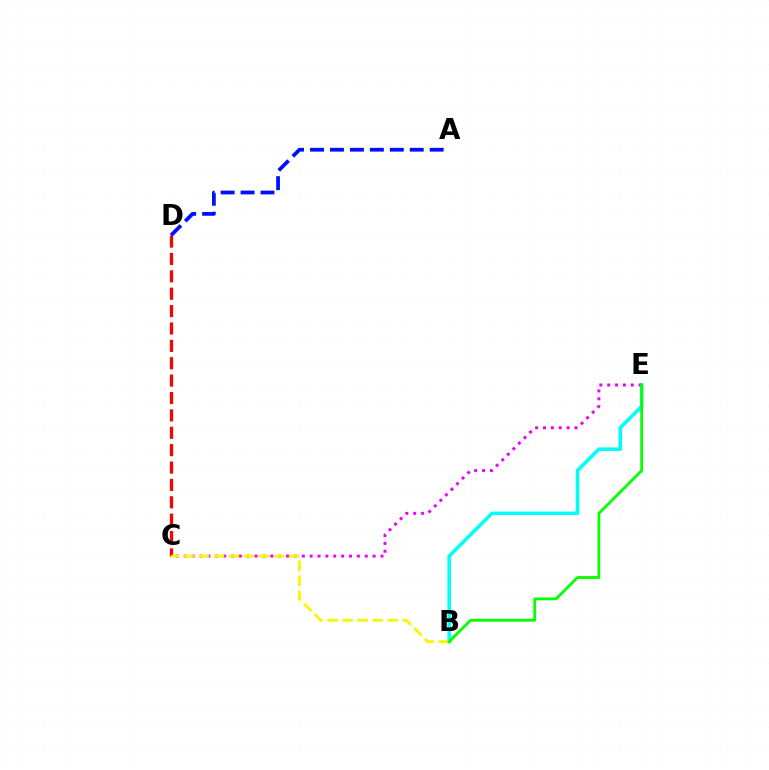{('C', 'D'): [{'color': '#ff0000', 'line_style': 'dashed', 'thickness': 2.36}], ('A', 'D'): [{'color': '#0010ff', 'line_style': 'dashed', 'thickness': 2.71}], ('B', 'E'): [{'color': '#00fff6', 'line_style': 'solid', 'thickness': 2.56}, {'color': '#08ff00', 'line_style': 'solid', 'thickness': 2.03}], ('C', 'E'): [{'color': '#ee00ff', 'line_style': 'dotted', 'thickness': 2.14}], ('B', 'C'): [{'color': '#fcf500', 'line_style': 'dashed', 'thickness': 2.04}]}